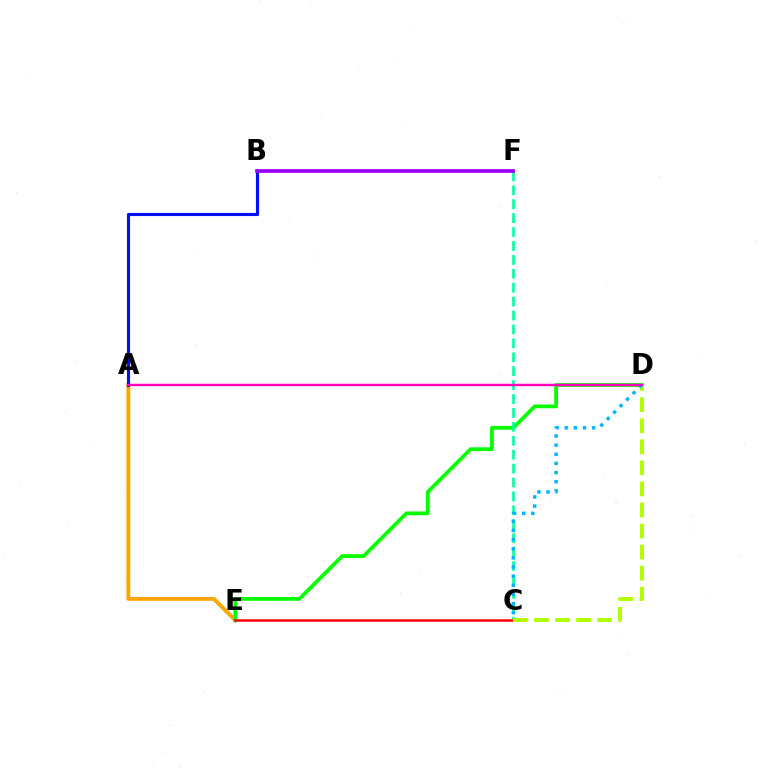{('A', 'E'): [{'color': '#ffa500', 'line_style': 'solid', 'thickness': 2.8}], ('D', 'E'): [{'color': '#08ff00', 'line_style': 'solid', 'thickness': 2.71}], ('C', 'F'): [{'color': '#00ff9d', 'line_style': 'dashed', 'thickness': 1.89}], ('C', 'E'): [{'color': '#ff0000', 'line_style': 'solid', 'thickness': 1.81}], ('A', 'B'): [{'color': '#0010ff', 'line_style': 'solid', 'thickness': 2.25}], ('C', 'D'): [{'color': '#b3ff00', 'line_style': 'dashed', 'thickness': 2.86}, {'color': '#00b5ff', 'line_style': 'dotted', 'thickness': 2.49}], ('B', 'F'): [{'color': '#9b00ff', 'line_style': 'solid', 'thickness': 2.68}], ('A', 'D'): [{'color': '#ff00bd', 'line_style': 'solid', 'thickness': 1.76}]}